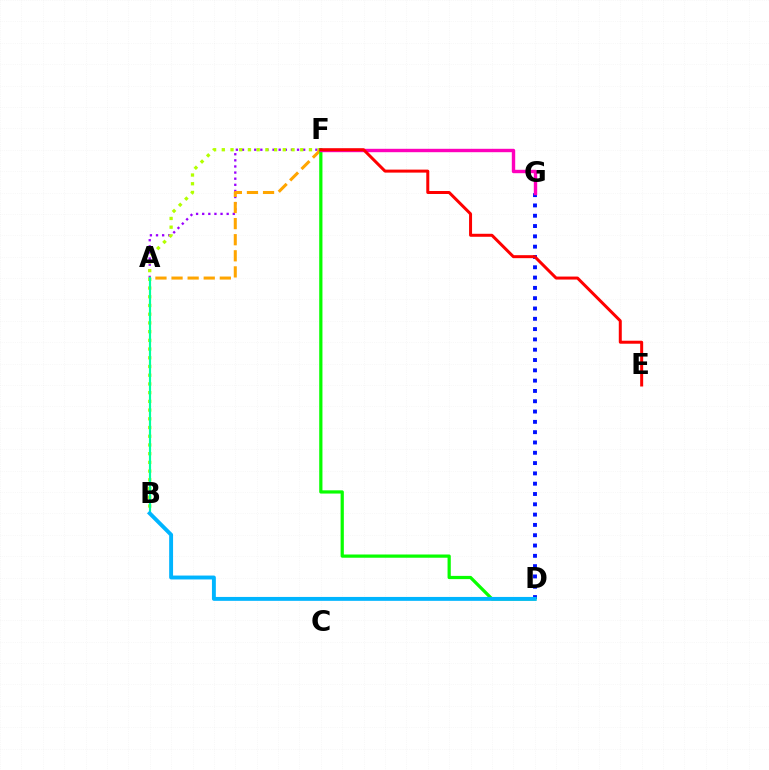{('A', 'F'): [{'color': '#9b00ff', 'line_style': 'dotted', 'thickness': 1.66}, {'color': '#ffa500', 'line_style': 'dashed', 'thickness': 2.19}], ('B', 'F'): [{'color': '#b3ff00', 'line_style': 'dotted', 'thickness': 2.37}], ('D', 'G'): [{'color': '#0010ff', 'line_style': 'dotted', 'thickness': 2.8}], ('A', 'B'): [{'color': '#00ff9d', 'line_style': 'solid', 'thickness': 1.57}], ('D', 'F'): [{'color': '#08ff00', 'line_style': 'solid', 'thickness': 2.32}], ('F', 'G'): [{'color': '#ff00bd', 'line_style': 'solid', 'thickness': 2.44}], ('B', 'D'): [{'color': '#00b5ff', 'line_style': 'solid', 'thickness': 2.81}], ('E', 'F'): [{'color': '#ff0000', 'line_style': 'solid', 'thickness': 2.16}]}